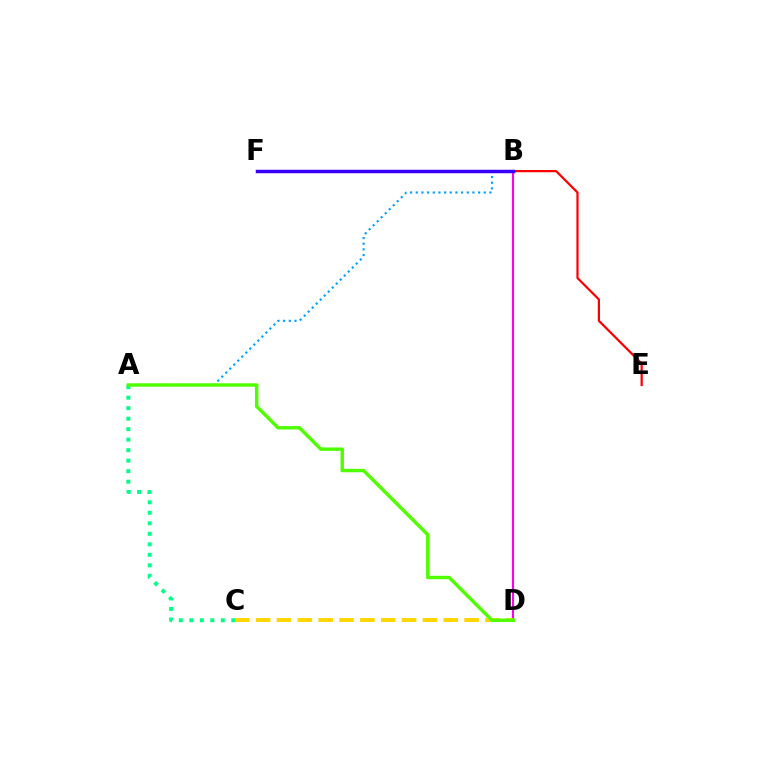{('B', 'D'): [{'color': '#ff00ed', 'line_style': 'solid', 'thickness': 1.52}], ('B', 'E'): [{'color': '#ff0000', 'line_style': 'solid', 'thickness': 1.6}], ('C', 'D'): [{'color': '#ffd500', 'line_style': 'dashed', 'thickness': 2.83}], ('A', 'C'): [{'color': '#00ff86', 'line_style': 'dotted', 'thickness': 2.85}], ('A', 'B'): [{'color': '#009eff', 'line_style': 'dotted', 'thickness': 1.54}], ('A', 'D'): [{'color': '#4fff00', 'line_style': 'solid', 'thickness': 2.47}], ('B', 'F'): [{'color': '#3700ff', 'line_style': 'solid', 'thickness': 2.51}]}